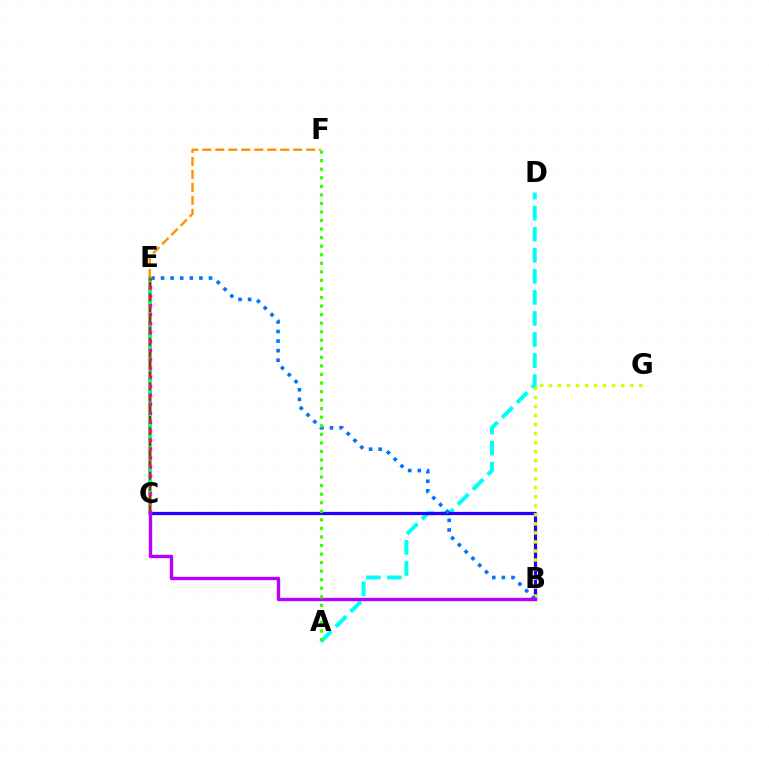{('A', 'D'): [{'color': '#00fff6', 'line_style': 'dashed', 'thickness': 2.86}], ('B', 'C'): [{'color': '#2500ff', 'line_style': 'solid', 'thickness': 2.32}, {'color': '#b900ff', 'line_style': 'solid', 'thickness': 2.43}], ('B', 'G'): [{'color': '#d1ff00', 'line_style': 'dotted', 'thickness': 2.45}], ('B', 'E'): [{'color': '#0074ff', 'line_style': 'dotted', 'thickness': 2.61}], ('C', 'E'): [{'color': '#00ff5c', 'line_style': 'solid', 'thickness': 2.74}, {'color': '#ff0000', 'line_style': 'dashed', 'thickness': 1.52}, {'color': '#ff00ac', 'line_style': 'dotted', 'thickness': 2.43}], ('E', 'F'): [{'color': '#ff9400', 'line_style': 'dashed', 'thickness': 1.76}], ('A', 'F'): [{'color': '#3dff00', 'line_style': 'dotted', 'thickness': 2.32}]}